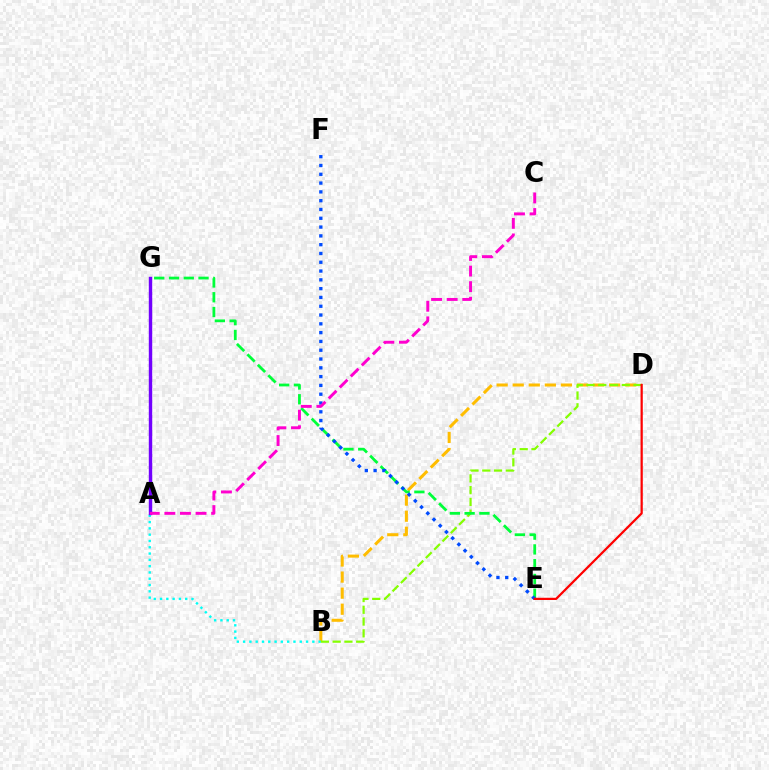{('B', 'D'): [{'color': '#ffbd00', 'line_style': 'dashed', 'thickness': 2.18}, {'color': '#84ff00', 'line_style': 'dashed', 'thickness': 1.6}], ('A', 'B'): [{'color': '#00fff6', 'line_style': 'dotted', 'thickness': 1.71}], ('A', 'G'): [{'color': '#7200ff', 'line_style': 'solid', 'thickness': 2.45}], ('E', 'G'): [{'color': '#00ff39', 'line_style': 'dashed', 'thickness': 2.01}], ('E', 'F'): [{'color': '#004bff', 'line_style': 'dotted', 'thickness': 2.39}], ('A', 'C'): [{'color': '#ff00cf', 'line_style': 'dashed', 'thickness': 2.12}], ('D', 'E'): [{'color': '#ff0000', 'line_style': 'solid', 'thickness': 1.61}]}